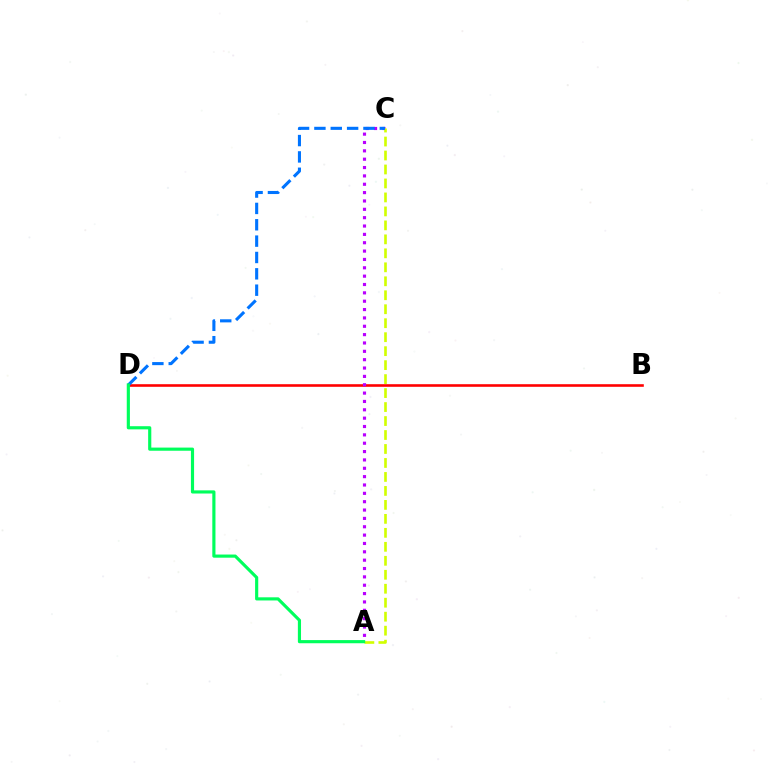{('B', 'D'): [{'color': '#ff0000', 'line_style': 'solid', 'thickness': 1.87}], ('A', 'C'): [{'color': '#b900ff', 'line_style': 'dotted', 'thickness': 2.27}, {'color': '#d1ff00', 'line_style': 'dashed', 'thickness': 1.9}], ('C', 'D'): [{'color': '#0074ff', 'line_style': 'dashed', 'thickness': 2.22}], ('A', 'D'): [{'color': '#00ff5c', 'line_style': 'solid', 'thickness': 2.27}]}